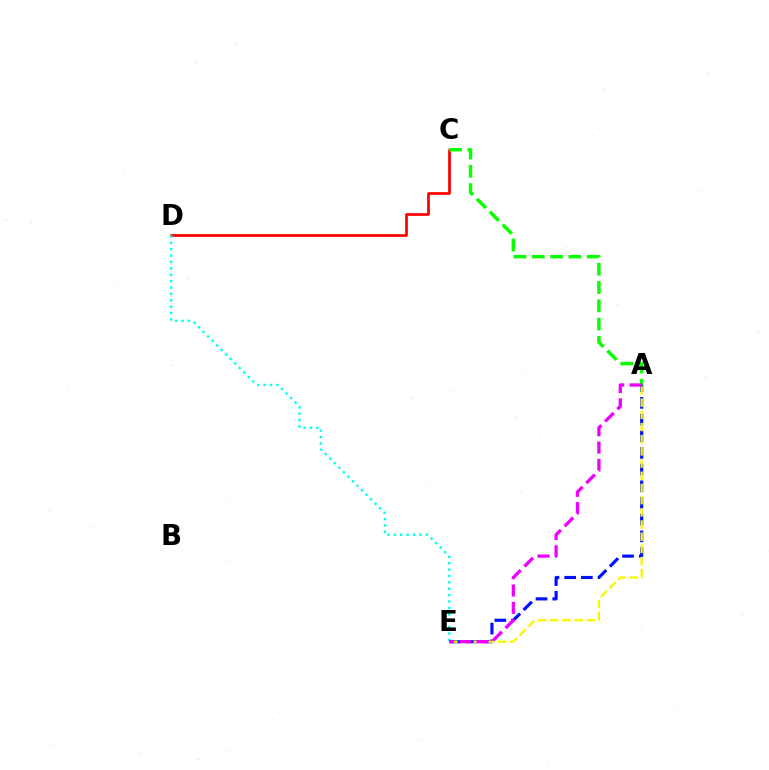{('C', 'D'): [{'color': '#ff0000', 'line_style': 'solid', 'thickness': 1.96}], ('A', 'E'): [{'color': '#0010ff', 'line_style': 'dashed', 'thickness': 2.27}, {'color': '#fcf500', 'line_style': 'dashed', 'thickness': 1.66}, {'color': '#ee00ff', 'line_style': 'dashed', 'thickness': 2.36}], ('A', 'C'): [{'color': '#08ff00', 'line_style': 'dashed', 'thickness': 2.48}], ('D', 'E'): [{'color': '#00fff6', 'line_style': 'dotted', 'thickness': 1.74}]}